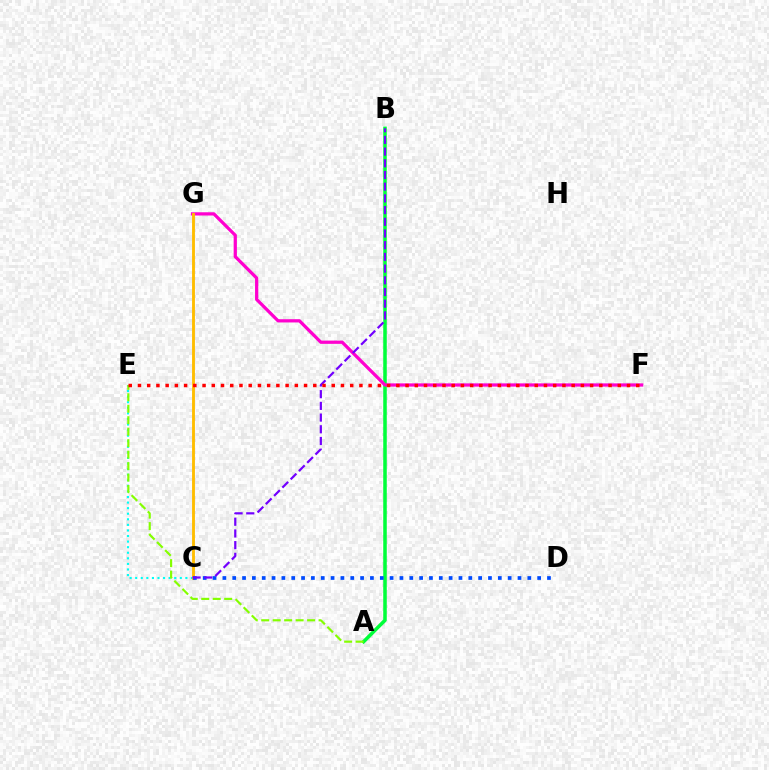{('A', 'B'): [{'color': '#00ff39', 'line_style': 'solid', 'thickness': 2.55}], ('F', 'G'): [{'color': '#ff00cf', 'line_style': 'solid', 'thickness': 2.33}], ('C', 'E'): [{'color': '#00fff6', 'line_style': 'dotted', 'thickness': 1.51}], ('C', 'G'): [{'color': '#ffbd00', 'line_style': 'solid', 'thickness': 2.06}], ('A', 'E'): [{'color': '#84ff00', 'line_style': 'dashed', 'thickness': 1.56}], ('C', 'D'): [{'color': '#004bff', 'line_style': 'dotted', 'thickness': 2.67}], ('B', 'C'): [{'color': '#7200ff', 'line_style': 'dashed', 'thickness': 1.59}], ('E', 'F'): [{'color': '#ff0000', 'line_style': 'dotted', 'thickness': 2.51}]}